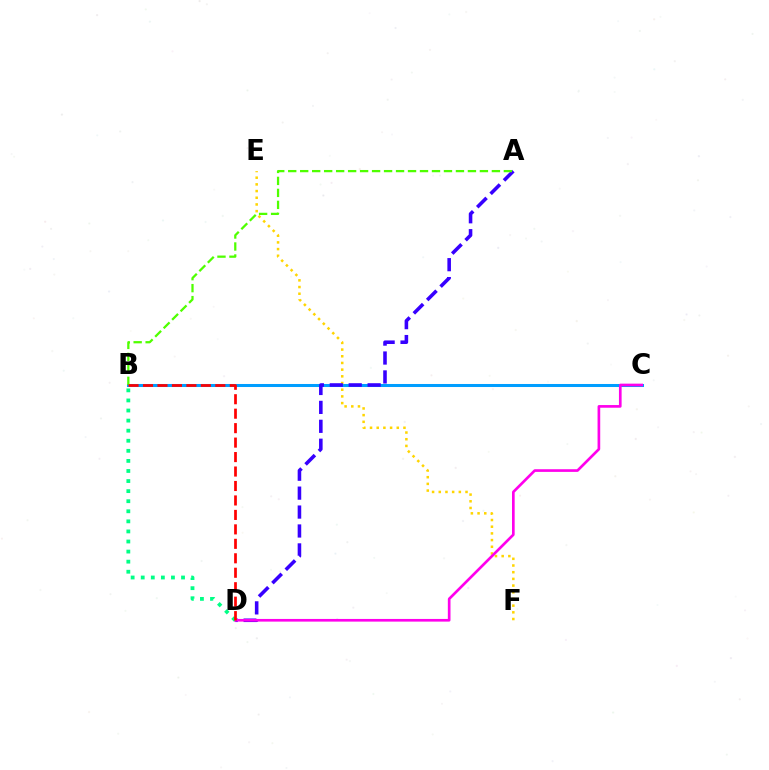{('B', 'C'): [{'color': '#009eff', 'line_style': 'solid', 'thickness': 2.18}], ('E', 'F'): [{'color': '#ffd500', 'line_style': 'dotted', 'thickness': 1.82}], ('A', 'D'): [{'color': '#3700ff', 'line_style': 'dashed', 'thickness': 2.57}], ('C', 'D'): [{'color': '#ff00ed', 'line_style': 'solid', 'thickness': 1.92}], ('A', 'B'): [{'color': '#4fff00', 'line_style': 'dashed', 'thickness': 1.63}], ('B', 'D'): [{'color': '#00ff86', 'line_style': 'dotted', 'thickness': 2.74}, {'color': '#ff0000', 'line_style': 'dashed', 'thickness': 1.96}]}